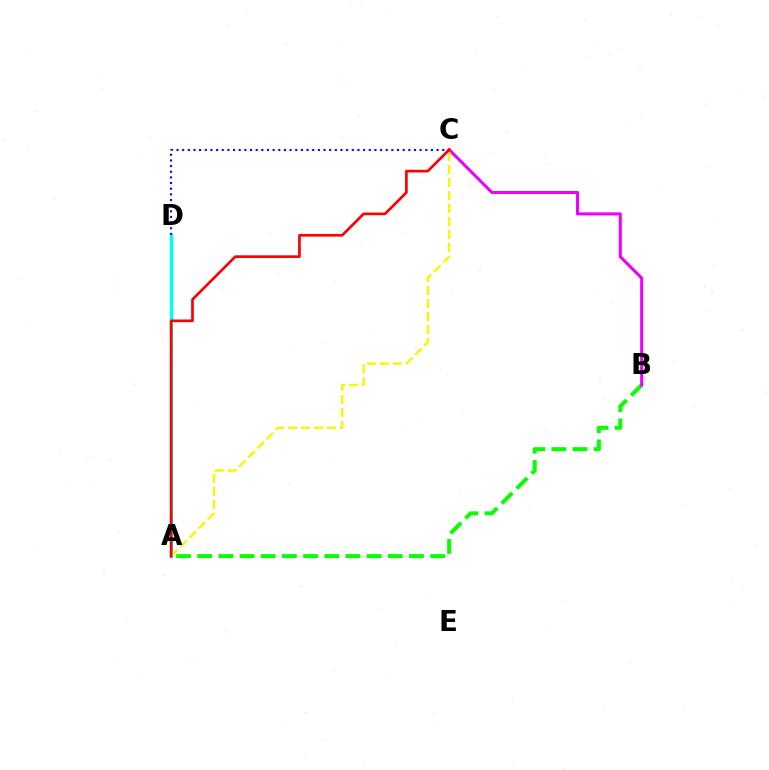{('A', 'D'): [{'color': '#00fff6', 'line_style': 'solid', 'thickness': 2.43}], ('A', 'B'): [{'color': '#08ff00', 'line_style': 'dashed', 'thickness': 2.88}], ('C', 'D'): [{'color': '#0010ff', 'line_style': 'dotted', 'thickness': 1.54}], ('B', 'C'): [{'color': '#ee00ff', 'line_style': 'solid', 'thickness': 2.2}], ('A', 'C'): [{'color': '#fcf500', 'line_style': 'dashed', 'thickness': 1.77}, {'color': '#ff0000', 'line_style': 'solid', 'thickness': 1.94}]}